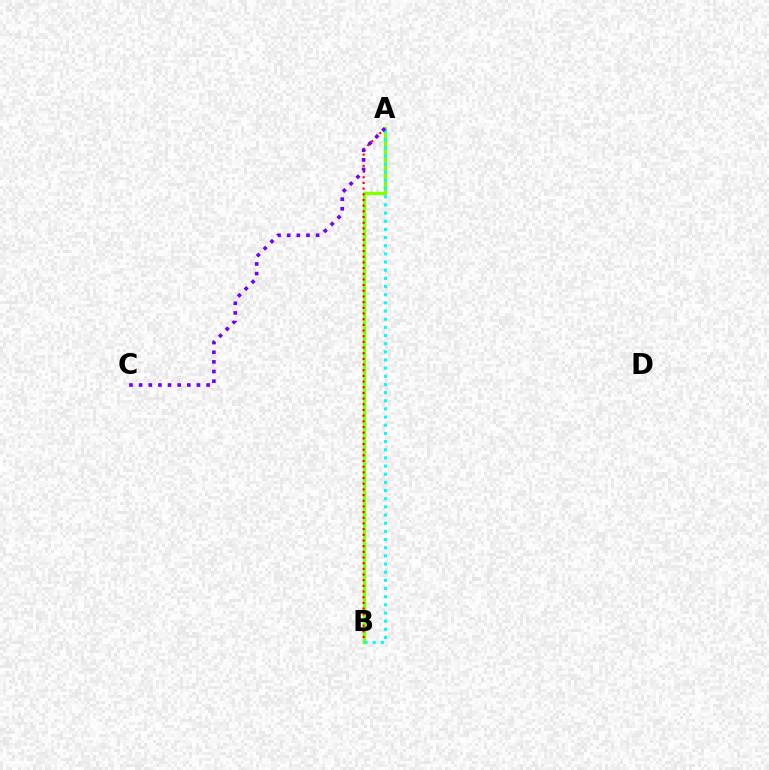{('A', 'B'): [{'color': '#84ff00', 'line_style': 'solid', 'thickness': 2.47}, {'color': '#ff0000', 'line_style': 'dotted', 'thickness': 1.54}, {'color': '#00fff6', 'line_style': 'dotted', 'thickness': 2.22}], ('A', 'C'): [{'color': '#7200ff', 'line_style': 'dotted', 'thickness': 2.62}]}